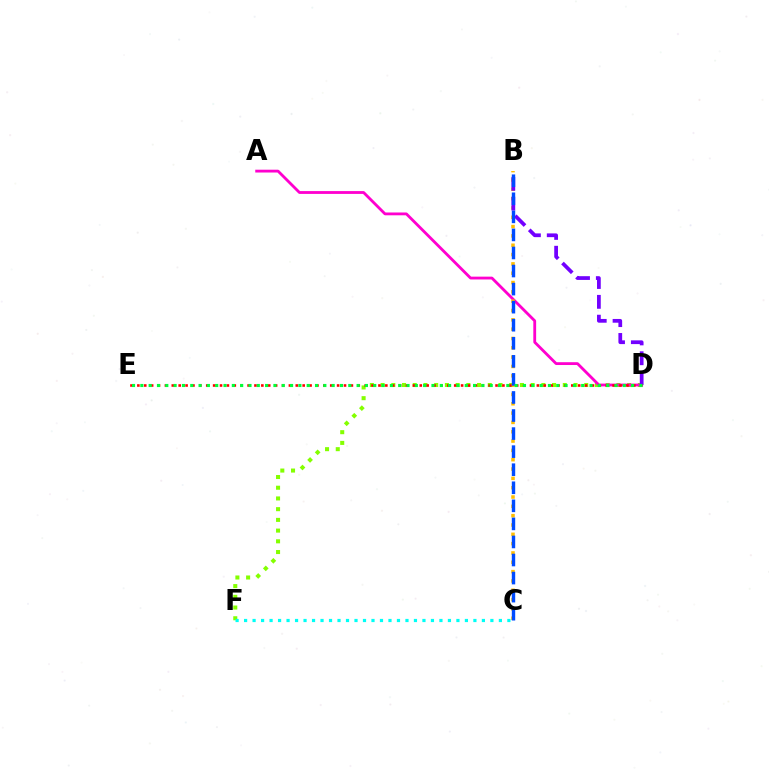{('D', 'F'): [{'color': '#84ff00', 'line_style': 'dotted', 'thickness': 2.91}], ('A', 'D'): [{'color': '#ff00cf', 'line_style': 'solid', 'thickness': 2.03}], ('B', 'C'): [{'color': '#ffbd00', 'line_style': 'dotted', 'thickness': 2.53}, {'color': '#004bff', 'line_style': 'dashed', 'thickness': 2.45}], ('B', 'D'): [{'color': '#7200ff', 'line_style': 'dashed', 'thickness': 2.69}], ('D', 'E'): [{'color': '#ff0000', 'line_style': 'dotted', 'thickness': 1.87}, {'color': '#00ff39', 'line_style': 'dotted', 'thickness': 2.26}], ('C', 'F'): [{'color': '#00fff6', 'line_style': 'dotted', 'thickness': 2.31}]}